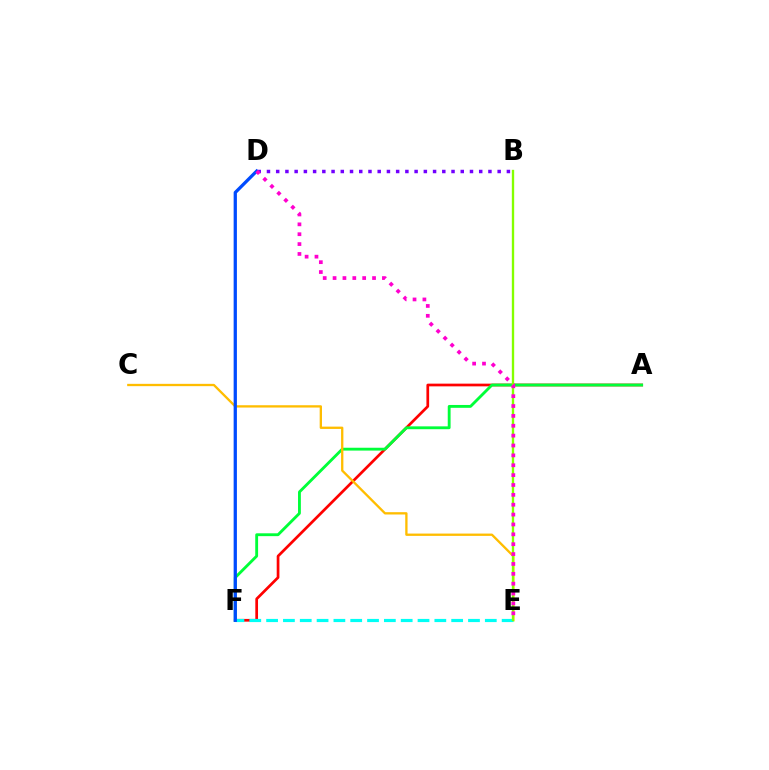{('A', 'F'): [{'color': '#ff0000', 'line_style': 'solid', 'thickness': 1.95}, {'color': '#00ff39', 'line_style': 'solid', 'thickness': 2.05}], ('B', 'D'): [{'color': '#7200ff', 'line_style': 'dotted', 'thickness': 2.51}], ('C', 'E'): [{'color': '#ffbd00', 'line_style': 'solid', 'thickness': 1.67}], ('E', 'F'): [{'color': '#00fff6', 'line_style': 'dashed', 'thickness': 2.29}], ('D', 'F'): [{'color': '#004bff', 'line_style': 'solid', 'thickness': 2.35}], ('B', 'E'): [{'color': '#84ff00', 'line_style': 'solid', 'thickness': 1.69}], ('D', 'E'): [{'color': '#ff00cf', 'line_style': 'dotted', 'thickness': 2.68}]}